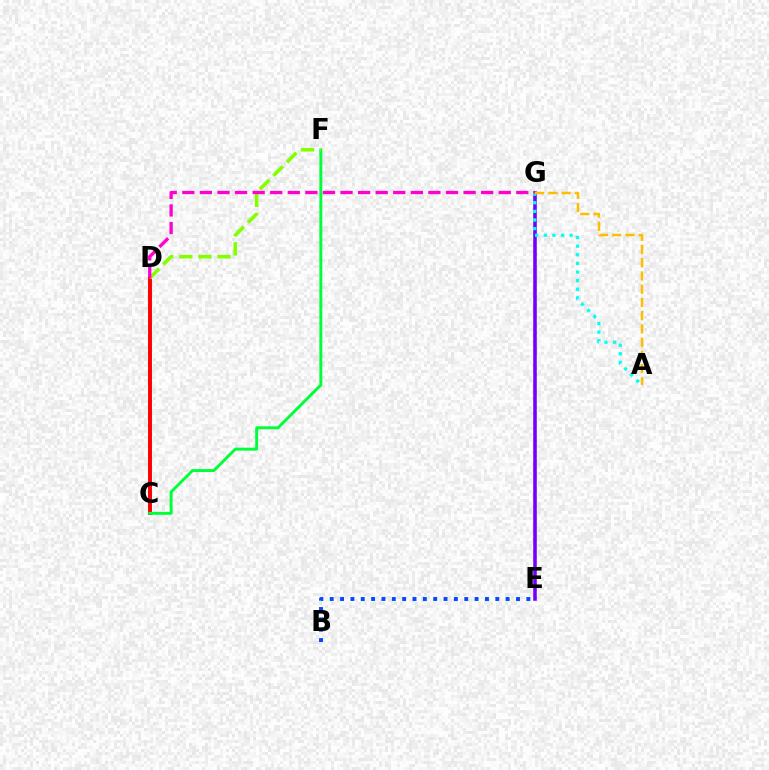{('B', 'E'): [{'color': '#004bff', 'line_style': 'dotted', 'thickness': 2.81}], ('E', 'G'): [{'color': '#7200ff', 'line_style': 'solid', 'thickness': 2.58}], ('C', 'D'): [{'color': '#ff0000', 'line_style': 'solid', 'thickness': 2.82}], ('C', 'F'): [{'color': '#00ff39', 'line_style': 'solid', 'thickness': 2.11}], ('A', 'G'): [{'color': '#00fff6', 'line_style': 'dotted', 'thickness': 2.34}, {'color': '#ffbd00', 'line_style': 'dashed', 'thickness': 1.8}], ('D', 'F'): [{'color': '#84ff00', 'line_style': 'dashed', 'thickness': 2.6}], ('D', 'G'): [{'color': '#ff00cf', 'line_style': 'dashed', 'thickness': 2.39}]}